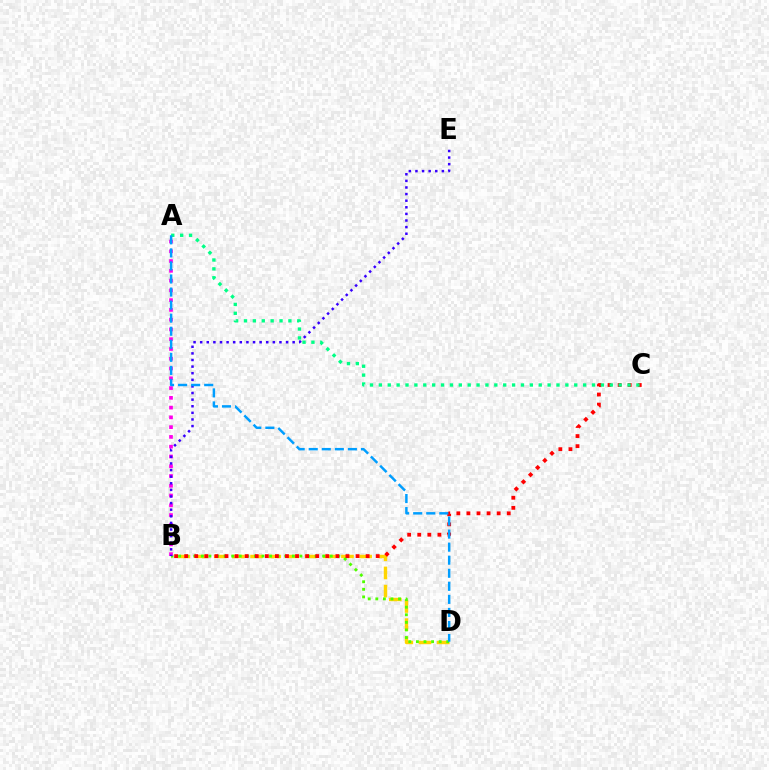{('B', 'D'): [{'color': '#ffd500', 'line_style': 'dashed', 'thickness': 2.47}, {'color': '#4fff00', 'line_style': 'dotted', 'thickness': 2.06}], ('A', 'B'): [{'color': '#ff00ed', 'line_style': 'dotted', 'thickness': 2.65}], ('B', 'E'): [{'color': '#3700ff', 'line_style': 'dotted', 'thickness': 1.8}], ('B', 'C'): [{'color': '#ff0000', 'line_style': 'dotted', 'thickness': 2.74}], ('A', 'C'): [{'color': '#00ff86', 'line_style': 'dotted', 'thickness': 2.41}], ('A', 'D'): [{'color': '#009eff', 'line_style': 'dashed', 'thickness': 1.77}]}